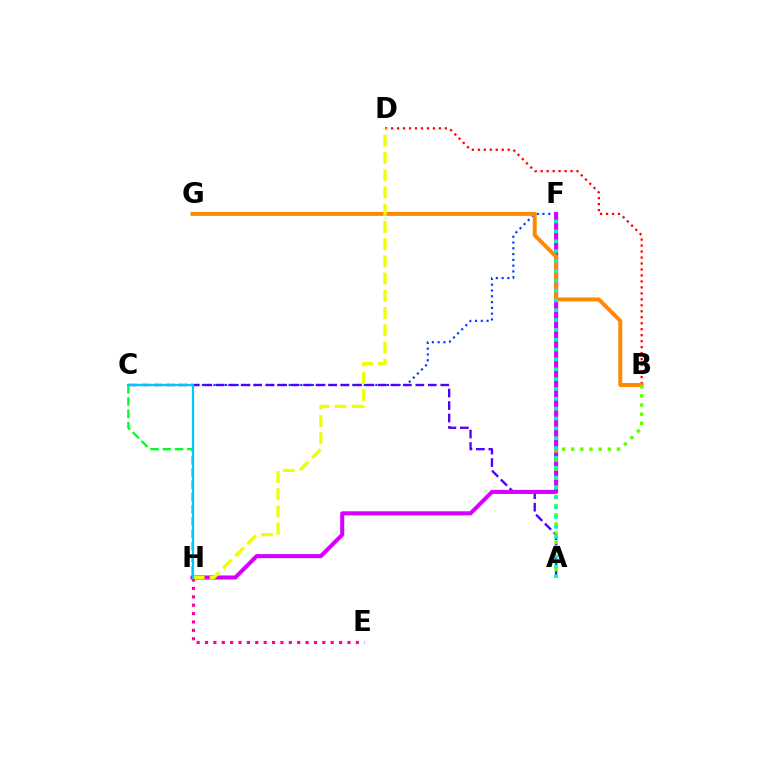{('C', 'F'): [{'color': '#003fff', 'line_style': 'dotted', 'thickness': 1.57}], ('A', 'C'): [{'color': '#4f00ff', 'line_style': 'dashed', 'thickness': 1.69}], ('E', 'H'): [{'color': '#ff00a0', 'line_style': 'dotted', 'thickness': 2.28}], ('F', 'H'): [{'color': '#d600ff', 'line_style': 'solid', 'thickness': 2.92}], ('C', 'H'): [{'color': '#00ff27', 'line_style': 'dashed', 'thickness': 1.67}, {'color': '#00c7ff', 'line_style': 'solid', 'thickness': 1.6}], ('B', 'D'): [{'color': '#ff0000', 'line_style': 'dotted', 'thickness': 1.62}], ('B', 'G'): [{'color': '#ff8800', 'line_style': 'solid', 'thickness': 2.86}], ('A', 'B'): [{'color': '#66ff00', 'line_style': 'dotted', 'thickness': 2.48}], ('A', 'F'): [{'color': '#00ffaf', 'line_style': 'dotted', 'thickness': 2.68}], ('D', 'H'): [{'color': '#eeff00', 'line_style': 'dashed', 'thickness': 2.34}]}